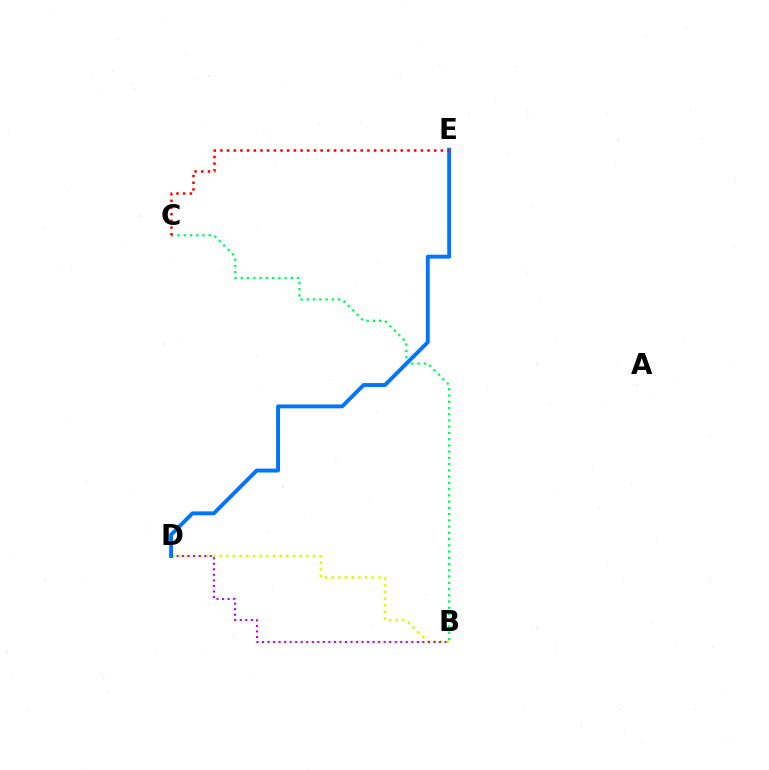{('B', 'D'): [{'color': '#d1ff00', 'line_style': 'dotted', 'thickness': 1.81}, {'color': '#b900ff', 'line_style': 'dotted', 'thickness': 1.5}], ('B', 'C'): [{'color': '#00ff5c', 'line_style': 'dotted', 'thickness': 1.7}], ('D', 'E'): [{'color': '#0074ff', 'line_style': 'solid', 'thickness': 2.8}], ('C', 'E'): [{'color': '#ff0000', 'line_style': 'dotted', 'thickness': 1.82}]}